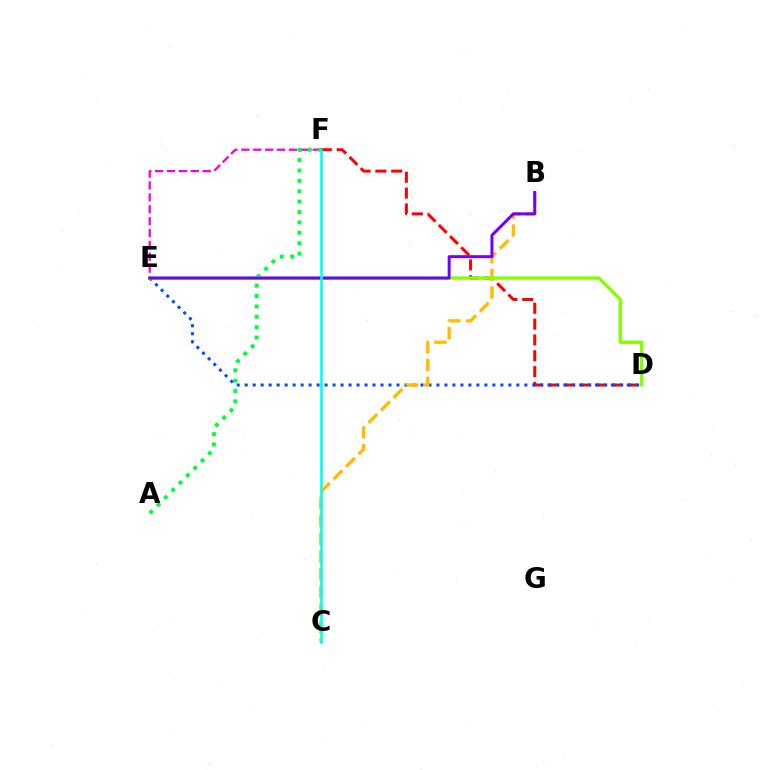{('D', 'F'): [{'color': '#ff0000', 'line_style': 'dashed', 'thickness': 2.15}], ('E', 'F'): [{'color': '#ff00cf', 'line_style': 'dashed', 'thickness': 1.61}], ('A', 'F'): [{'color': '#00ff39', 'line_style': 'dotted', 'thickness': 2.82}], ('D', 'E'): [{'color': '#004bff', 'line_style': 'dotted', 'thickness': 2.17}, {'color': '#84ff00', 'line_style': 'solid', 'thickness': 2.42}], ('B', 'C'): [{'color': '#ffbd00', 'line_style': 'dashed', 'thickness': 2.41}], ('B', 'E'): [{'color': '#7200ff', 'line_style': 'solid', 'thickness': 2.15}], ('C', 'F'): [{'color': '#00fff6', 'line_style': 'solid', 'thickness': 1.9}]}